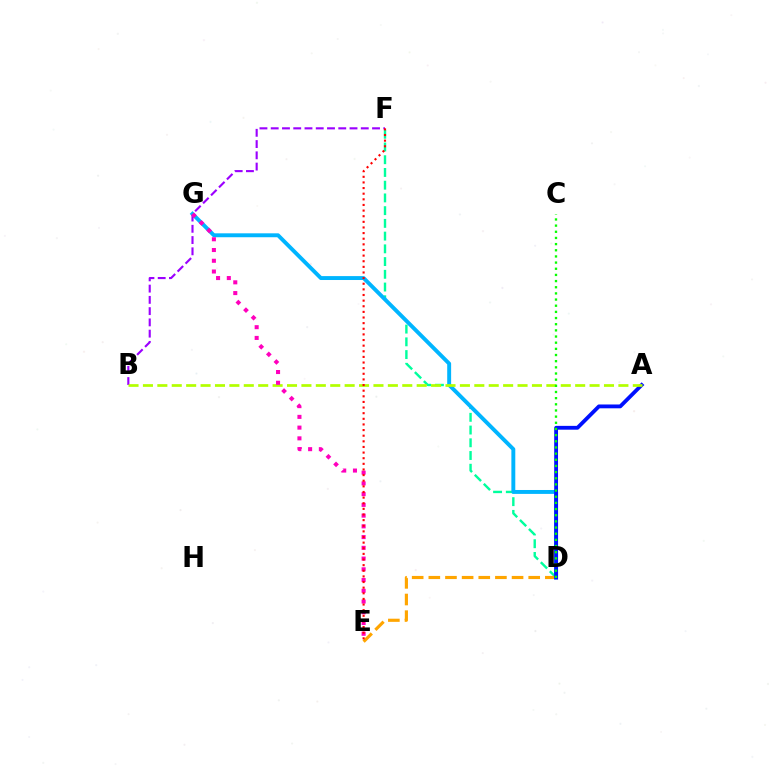{('D', 'F'): [{'color': '#00ff9d', 'line_style': 'dashed', 'thickness': 1.73}], ('B', 'F'): [{'color': '#9b00ff', 'line_style': 'dashed', 'thickness': 1.53}], ('D', 'E'): [{'color': '#ffa500', 'line_style': 'dashed', 'thickness': 2.26}], ('D', 'G'): [{'color': '#00b5ff', 'line_style': 'solid', 'thickness': 2.82}], ('A', 'D'): [{'color': '#0010ff', 'line_style': 'solid', 'thickness': 2.75}], ('A', 'B'): [{'color': '#b3ff00', 'line_style': 'dashed', 'thickness': 1.96}], ('E', 'G'): [{'color': '#ff00bd', 'line_style': 'dotted', 'thickness': 2.92}], ('C', 'D'): [{'color': '#08ff00', 'line_style': 'dotted', 'thickness': 1.67}], ('E', 'F'): [{'color': '#ff0000', 'line_style': 'dotted', 'thickness': 1.53}]}